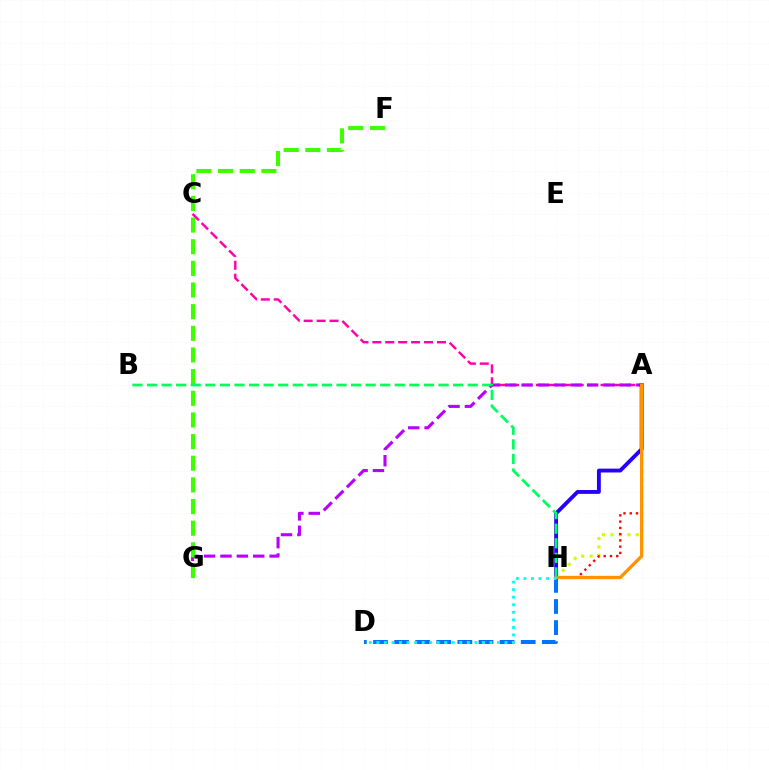{('A', 'C'): [{'color': '#ff00ac', 'line_style': 'dashed', 'thickness': 1.76}], ('D', 'H'): [{'color': '#0074ff', 'line_style': 'dashed', 'thickness': 2.87}, {'color': '#00fff6', 'line_style': 'dotted', 'thickness': 2.05}], ('A', 'H'): [{'color': '#d1ff00', 'line_style': 'dotted', 'thickness': 2.3}, {'color': '#ff0000', 'line_style': 'dotted', 'thickness': 1.7}, {'color': '#2500ff', 'line_style': 'solid', 'thickness': 2.77}, {'color': '#ff9400', 'line_style': 'solid', 'thickness': 2.38}], ('A', 'G'): [{'color': '#b900ff', 'line_style': 'dashed', 'thickness': 2.23}], ('F', 'G'): [{'color': '#3dff00', 'line_style': 'dashed', 'thickness': 2.94}], ('B', 'H'): [{'color': '#00ff5c', 'line_style': 'dashed', 'thickness': 1.98}]}